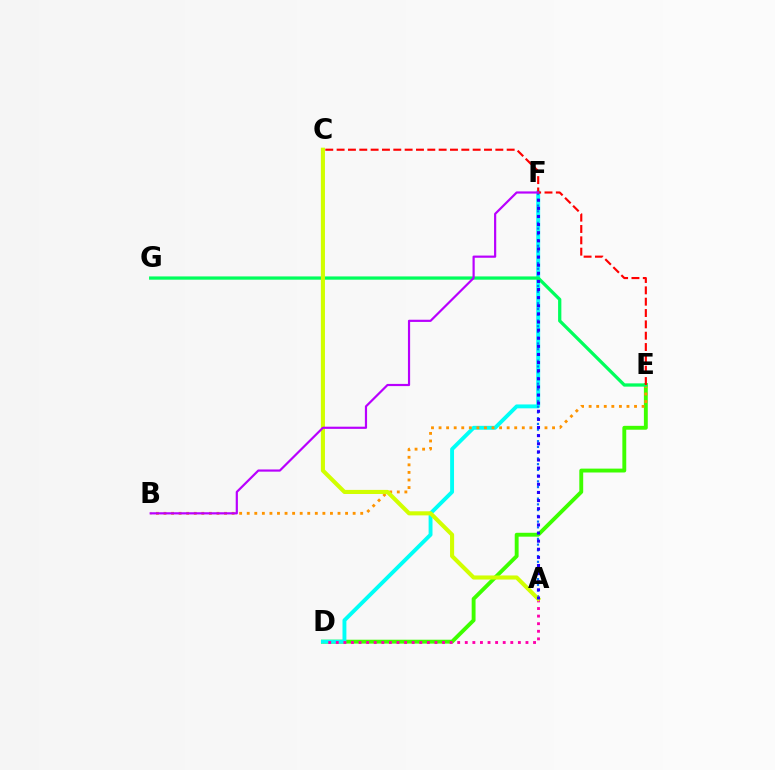{('D', 'E'): [{'color': '#3dff00', 'line_style': 'solid', 'thickness': 2.8}], ('D', 'F'): [{'color': '#00fff6', 'line_style': 'solid', 'thickness': 2.8}], ('B', 'E'): [{'color': '#ff9400', 'line_style': 'dotted', 'thickness': 2.06}], ('A', 'D'): [{'color': '#ff00ac', 'line_style': 'dotted', 'thickness': 2.06}], ('A', 'F'): [{'color': '#0074ff', 'line_style': 'dotted', 'thickness': 1.56}, {'color': '#2500ff', 'line_style': 'dotted', 'thickness': 2.21}], ('E', 'G'): [{'color': '#00ff5c', 'line_style': 'solid', 'thickness': 2.35}], ('A', 'C'): [{'color': '#d1ff00', 'line_style': 'solid', 'thickness': 2.94}], ('C', 'E'): [{'color': '#ff0000', 'line_style': 'dashed', 'thickness': 1.54}], ('B', 'F'): [{'color': '#b900ff', 'line_style': 'solid', 'thickness': 1.58}]}